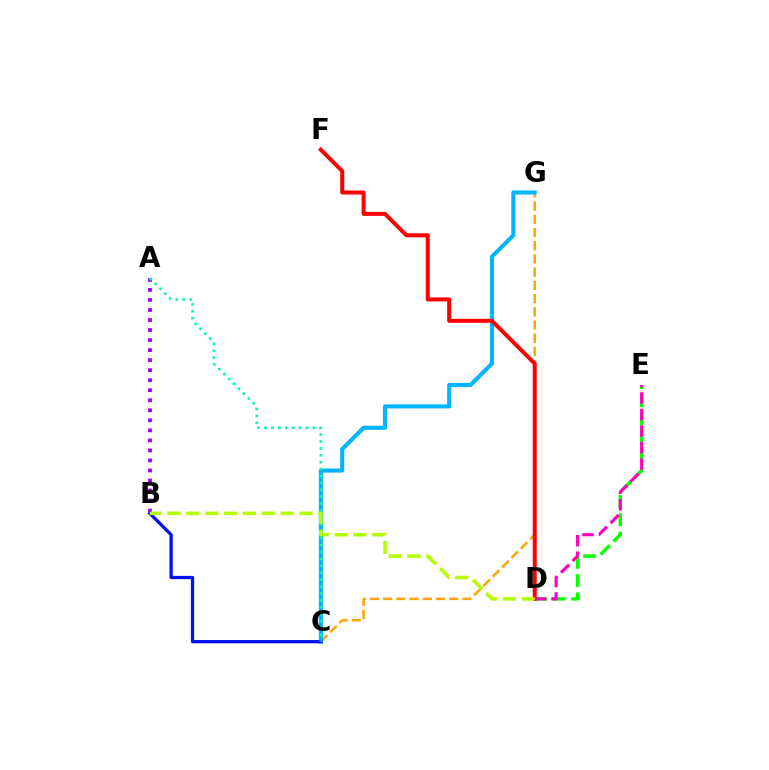{('D', 'E'): [{'color': '#08ff00', 'line_style': 'dashed', 'thickness': 2.48}, {'color': '#ff00bd', 'line_style': 'dashed', 'thickness': 2.25}], ('C', 'G'): [{'color': '#ffa500', 'line_style': 'dashed', 'thickness': 1.8}, {'color': '#00b5ff', 'line_style': 'solid', 'thickness': 2.92}], ('A', 'B'): [{'color': '#9b00ff', 'line_style': 'dotted', 'thickness': 2.73}], ('B', 'C'): [{'color': '#0010ff', 'line_style': 'solid', 'thickness': 2.34}], ('D', 'F'): [{'color': '#ff0000', 'line_style': 'solid', 'thickness': 2.87}], ('A', 'C'): [{'color': '#00ff9d', 'line_style': 'dotted', 'thickness': 1.88}], ('B', 'D'): [{'color': '#b3ff00', 'line_style': 'dashed', 'thickness': 2.56}]}